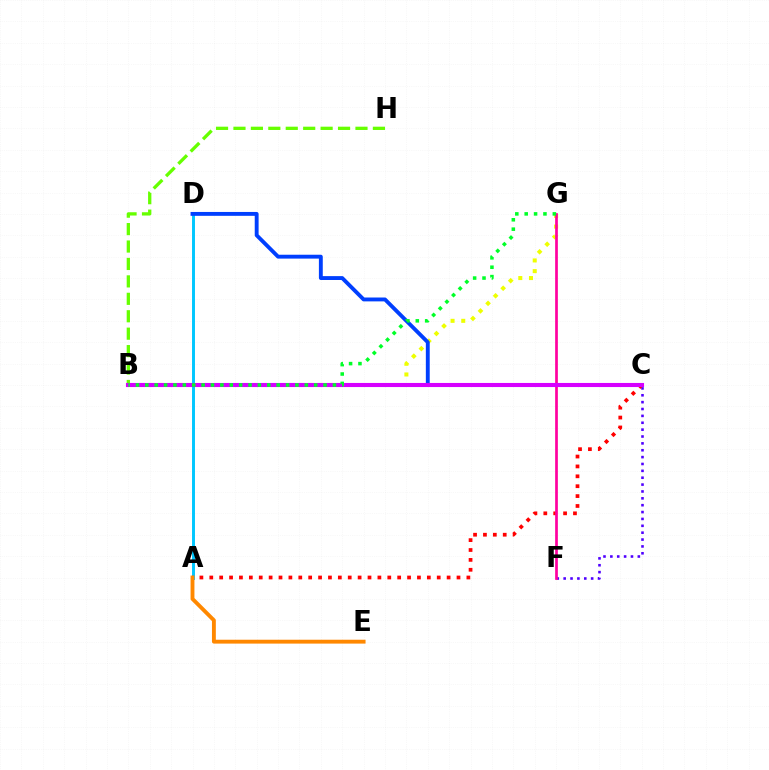{('A', 'D'): [{'color': '#00c7ff', 'line_style': 'solid', 'thickness': 2.12}], ('B', 'C'): [{'color': '#00ffaf', 'line_style': 'dotted', 'thickness': 2.61}, {'color': '#d600ff', 'line_style': 'solid', 'thickness': 2.95}], ('C', 'F'): [{'color': '#4f00ff', 'line_style': 'dotted', 'thickness': 1.87}], ('A', 'C'): [{'color': '#ff0000', 'line_style': 'dotted', 'thickness': 2.69}], ('B', 'G'): [{'color': '#eeff00', 'line_style': 'dotted', 'thickness': 2.9}, {'color': '#00ff27', 'line_style': 'dotted', 'thickness': 2.55}], ('B', 'H'): [{'color': '#66ff00', 'line_style': 'dashed', 'thickness': 2.37}], ('C', 'D'): [{'color': '#003fff', 'line_style': 'solid', 'thickness': 2.79}], ('A', 'E'): [{'color': '#ff8800', 'line_style': 'solid', 'thickness': 2.79}], ('F', 'G'): [{'color': '#ff00a0', 'line_style': 'solid', 'thickness': 1.95}]}